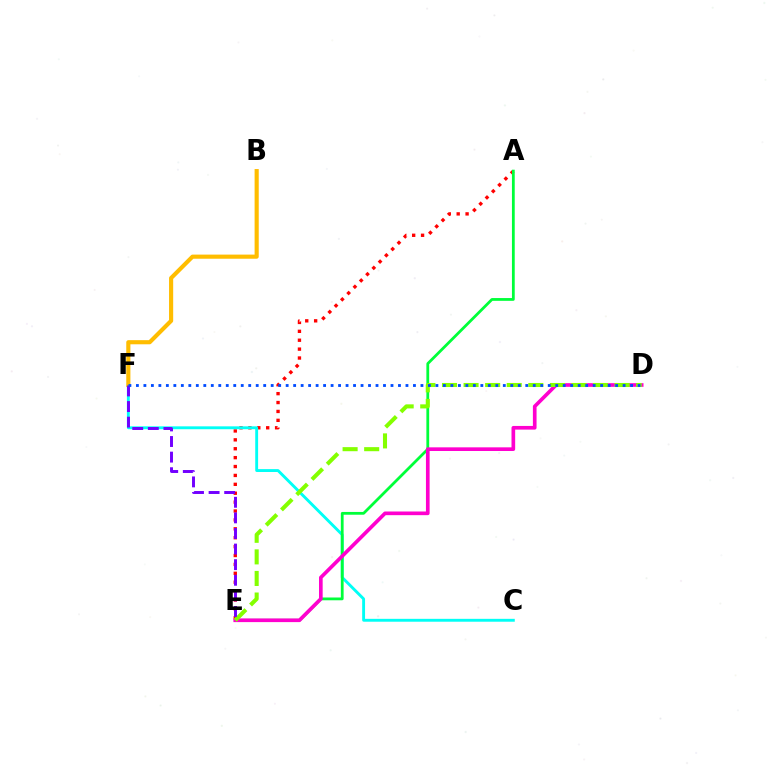{('A', 'E'): [{'color': '#ff0000', 'line_style': 'dotted', 'thickness': 2.42}, {'color': '#00ff39', 'line_style': 'solid', 'thickness': 2.0}], ('C', 'F'): [{'color': '#00fff6', 'line_style': 'solid', 'thickness': 2.07}], ('D', 'E'): [{'color': '#ff00cf', 'line_style': 'solid', 'thickness': 2.64}, {'color': '#84ff00', 'line_style': 'dashed', 'thickness': 2.93}], ('B', 'F'): [{'color': '#ffbd00', 'line_style': 'solid', 'thickness': 2.98}], ('E', 'F'): [{'color': '#7200ff', 'line_style': 'dashed', 'thickness': 2.12}], ('D', 'F'): [{'color': '#004bff', 'line_style': 'dotted', 'thickness': 2.03}]}